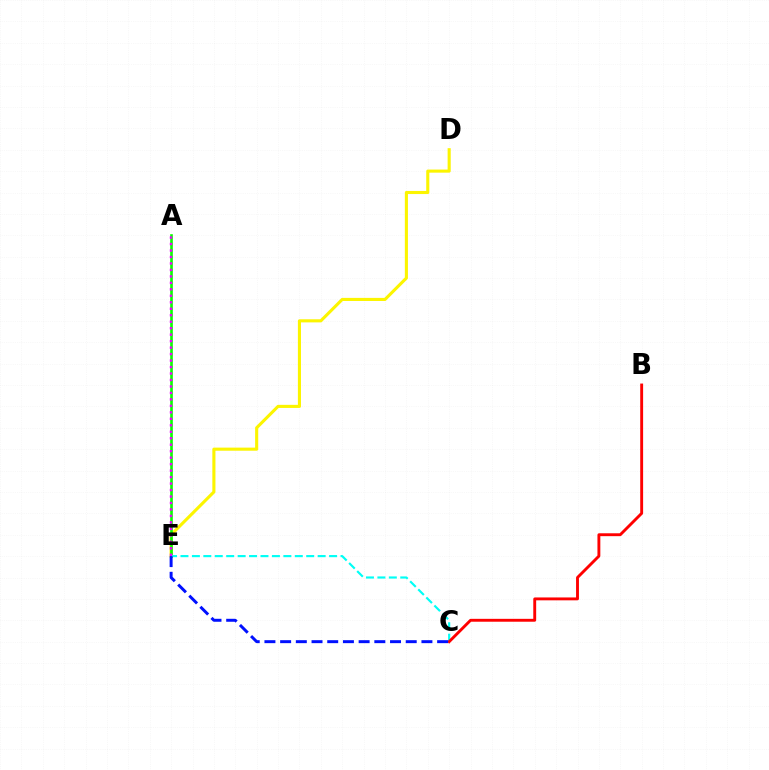{('D', 'E'): [{'color': '#fcf500', 'line_style': 'solid', 'thickness': 2.23}], ('A', 'E'): [{'color': '#08ff00', 'line_style': 'solid', 'thickness': 1.91}, {'color': '#ee00ff', 'line_style': 'dotted', 'thickness': 1.76}], ('C', 'E'): [{'color': '#00fff6', 'line_style': 'dashed', 'thickness': 1.55}, {'color': '#0010ff', 'line_style': 'dashed', 'thickness': 2.13}], ('B', 'C'): [{'color': '#ff0000', 'line_style': 'solid', 'thickness': 2.08}]}